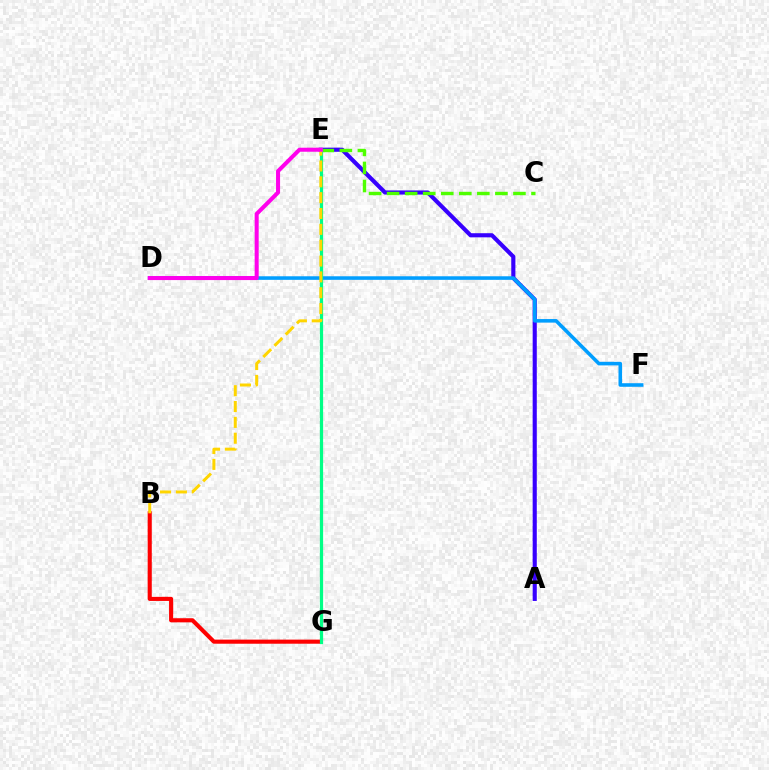{('A', 'E'): [{'color': '#3700ff', 'line_style': 'solid', 'thickness': 2.97}], ('C', 'E'): [{'color': '#4fff00', 'line_style': 'dashed', 'thickness': 2.45}], ('D', 'F'): [{'color': '#009eff', 'line_style': 'solid', 'thickness': 2.57}], ('B', 'G'): [{'color': '#ff0000', 'line_style': 'solid', 'thickness': 2.96}], ('E', 'G'): [{'color': '#00ff86', 'line_style': 'solid', 'thickness': 2.33}], ('B', 'E'): [{'color': '#ffd500', 'line_style': 'dashed', 'thickness': 2.15}], ('D', 'E'): [{'color': '#ff00ed', 'line_style': 'solid', 'thickness': 2.9}]}